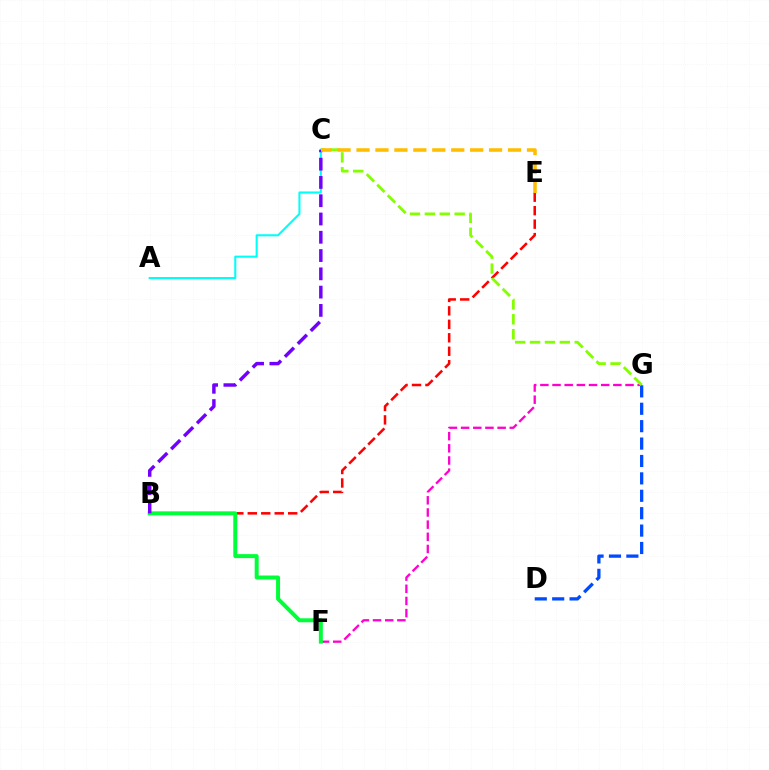{('F', 'G'): [{'color': '#ff00cf', 'line_style': 'dashed', 'thickness': 1.65}], ('B', 'E'): [{'color': '#ff0000', 'line_style': 'dashed', 'thickness': 1.83}], ('D', 'G'): [{'color': '#004bff', 'line_style': 'dashed', 'thickness': 2.36}], ('A', 'C'): [{'color': '#00fff6', 'line_style': 'solid', 'thickness': 1.5}], ('C', 'G'): [{'color': '#84ff00', 'line_style': 'dashed', 'thickness': 2.02}], ('B', 'F'): [{'color': '#00ff39', 'line_style': 'solid', 'thickness': 2.86}], ('B', 'C'): [{'color': '#7200ff', 'line_style': 'dashed', 'thickness': 2.48}], ('C', 'E'): [{'color': '#ffbd00', 'line_style': 'dashed', 'thickness': 2.57}]}